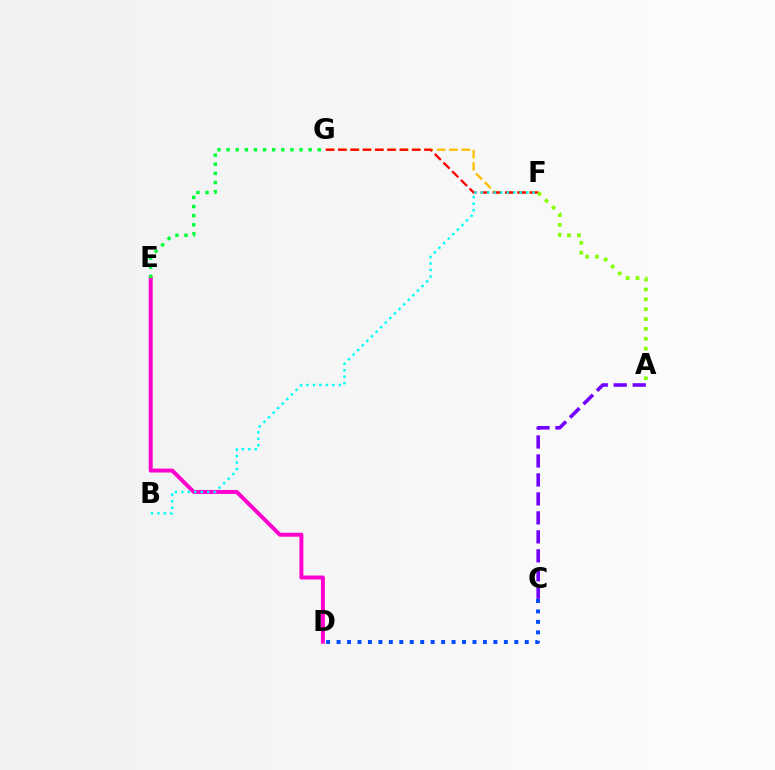{('A', 'C'): [{'color': '#7200ff', 'line_style': 'dashed', 'thickness': 2.58}], ('F', 'G'): [{'color': '#ffbd00', 'line_style': 'dashed', 'thickness': 1.67}, {'color': '#ff0000', 'line_style': 'dashed', 'thickness': 1.67}], ('D', 'E'): [{'color': '#ff00cf', 'line_style': 'solid', 'thickness': 2.85}], ('E', 'G'): [{'color': '#00ff39', 'line_style': 'dotted', 'thickness': 2.48}], ('C', 'D'): [{'color': '#004bff', 'line_style': 'dotted', 'thickness': 2.84}], ('A', 'F'): [{'color': '#84ff00', 'line_style': 'dotted', 'thickness': 2.68}], ('B', 'F'): [{'color': '#00fff6', 'line_style': 'dotted', 'thickness': 1.76}]}